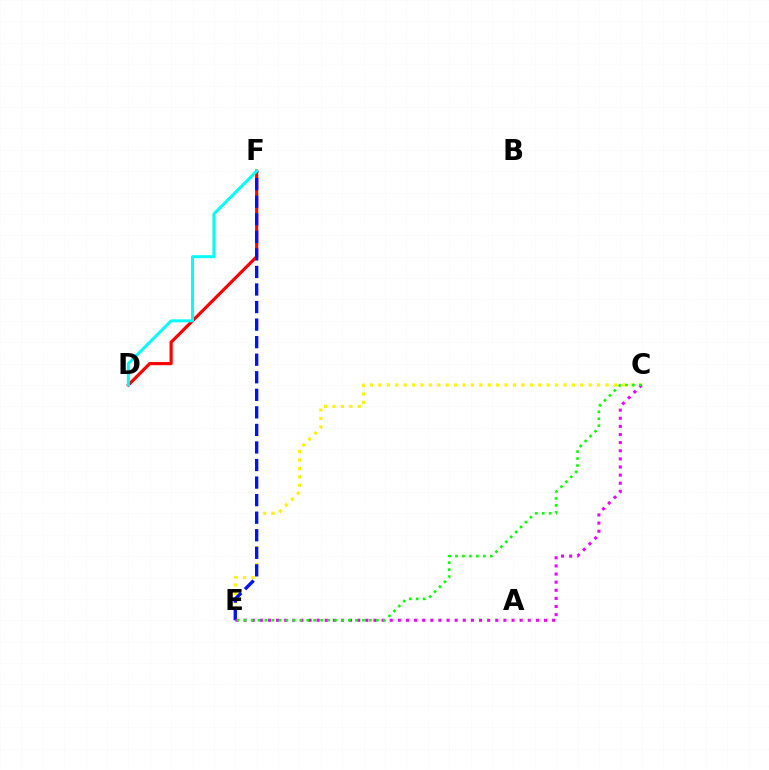{('D', 'F'): [{'color': '#ff0000', 'line_style': 'solid', 'thickness': 2.27}, {'color': '#00fff6', 'line_style': 'solid', 'thickness': 2.13}], ('C', 'E'): [{'color': '#fcf500', 'line_style': 'dotted', 'thickness': 2.29}, {'color': '#ee00ff', 'line_style': 'dotted', 'thickness': 2.21}, {'color': '#08ff00', 'line_style': 'dotted', 'thickness': 1.89}], ('E', 'F'): [{'color': '#0010ff', 'line_style': 'dashed', 'thickness': 2.38}]}